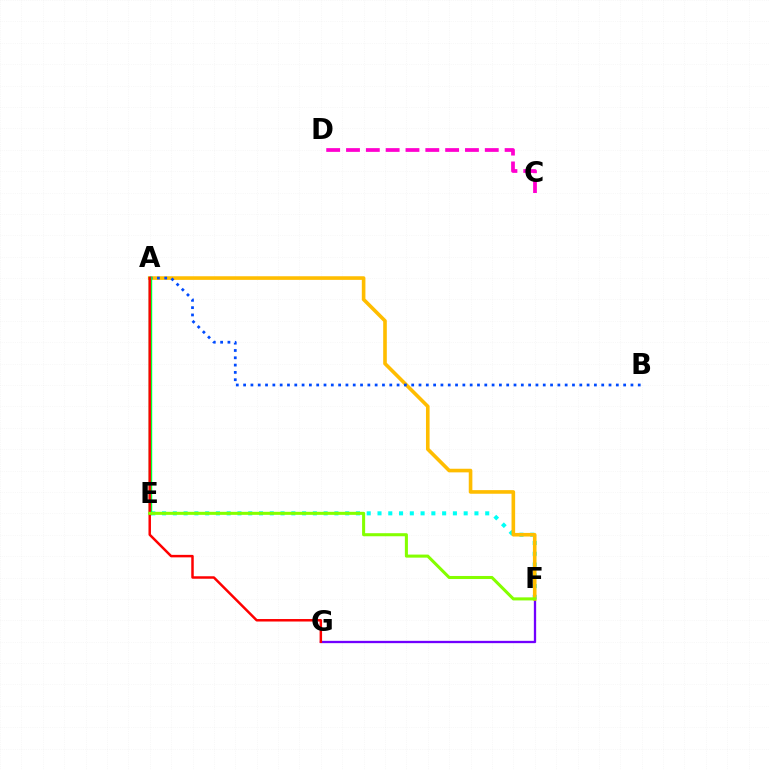{('F', 'G'): [{'color': '#7200ff', 'line_style': 'solid', 'thickness': 1.66}], ('E', 'F'): [{'color': '#00fff6', 'line_style': 'dotted', 'thickness': 2.93}, {'color': '#84ff00', 'line_style': 'solid', 'thickness': 2.2}], ('A', 'F'): [{'color': '#ffbd00', 'line_style': 'solid', 'thickness': 2.6}], ('A', 'B'): [{'color': '#004bff', 'line_style': 'dotted', 'thickness': 1.99}], ('A', 'E'): [{'color': '#00ff39', 'line_style': 'solid', 'thickness': 2.47}], ('A', 'G'): [{'color': '#ff0000', 'line_style': 'solid', 'thickness': 1.79}], ('C', 'D'): [{'color': '#ff00cf', 'line_style': 'dashed', 'thickness': 2.69}]}